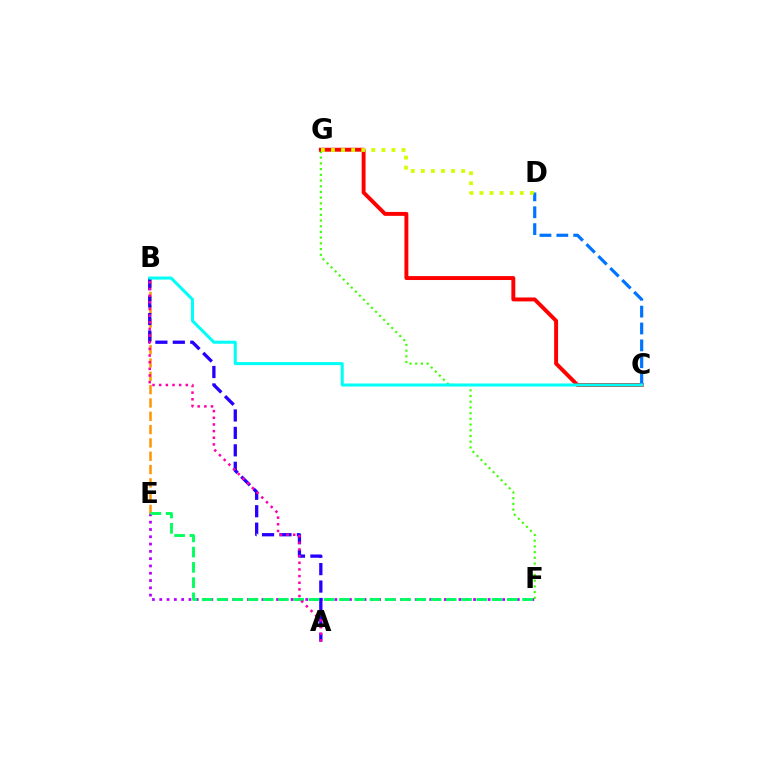{('E', 'F'): [{'color': '#b900ff', 'line_style': 'dotted', 'thickness': 1.98}, {'color': '#00ff5c', 'line_style': 'dashed', 'thickness': 2.07}], ('B', 'E'): [{'color': '#ff9400', 'line_style': 'dashed', 'thickness': 1.81}], ('A', 'B'): [{'color': '#2500ff', 'line_style': 'dashed', 'thickness': 2.37}, {'color': '#ff00ac', 'line_style': 'dotted', 'thickness': 1.81}], ('F', 'G'): [{'color': '#3dff00', 'line_style': 'dotted', 'thickness': 1.55}], ('C', 'G'): [{'color': '#ff0000', 'line_style': 'solid', 'thickness': 2.82}], ('C', 'D'): [{'color': '#0074ff', 'line_style': 'dashed', 'thickness': 2.29}], ('D', 'G'): [{'color': '#d1ff00', 'line_style': 'dotted', 'thickness': 2.74}], ('B', 'C'): [{'color': '#00fff6', 'line_style': 'solid', 'thickness': 2.18}]}